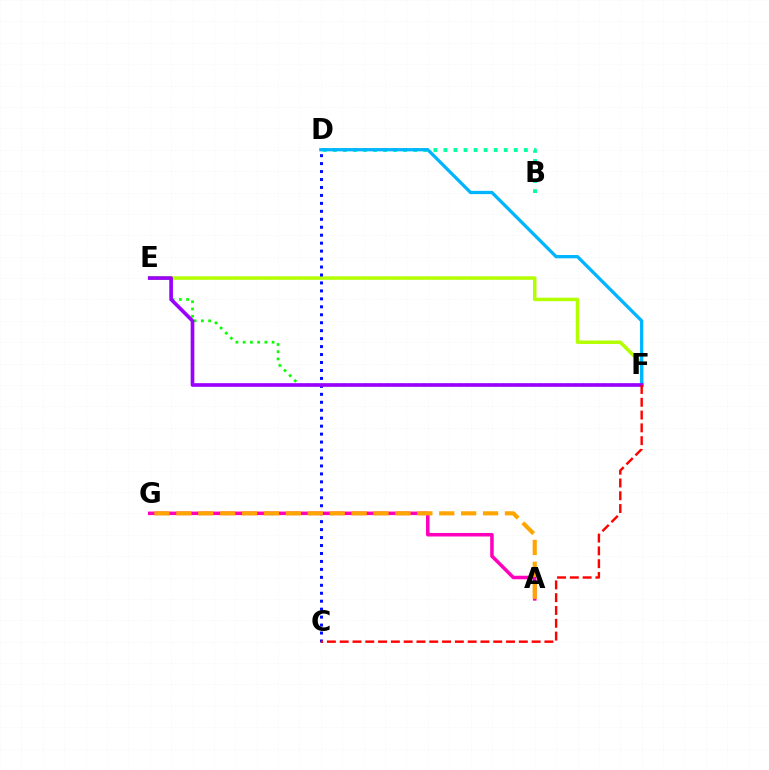{('E', 'F'): [{'color': '#08ff00', 'line_style': 'dotted', 'thickness': 1.97}, {'color': '#b3ff00', 'line_style': 'solid', 'thickness': 2.52}, {'color': '#9b00ff', 'line_style': 'solid', 'thickness': 2.64}], ('B', 'D'): [{'color': '#00ff9d', 'line_style': 'dotted', 'thickness': 2.73}], ('A', 'G'): [{'color': '#ff00bd', 'line_style': 'solid', 'thickness': 2.55}, {'color': '#ffa500', 'line_style': 'dashed', 'thickness': 2.98}], ('C', 'D'): [{'color': '#0010ff', 'line_style': 'dotted', 'thickness': 2.16}], ('D', 'F'): [{'color': '#00b5ff', 'line_style': 'solid', 'thickness': 2.36}], ('C', 'F'): [{'color': '#ff0000', 'line_style': 'dashed', 'thickness': 1.74}]}